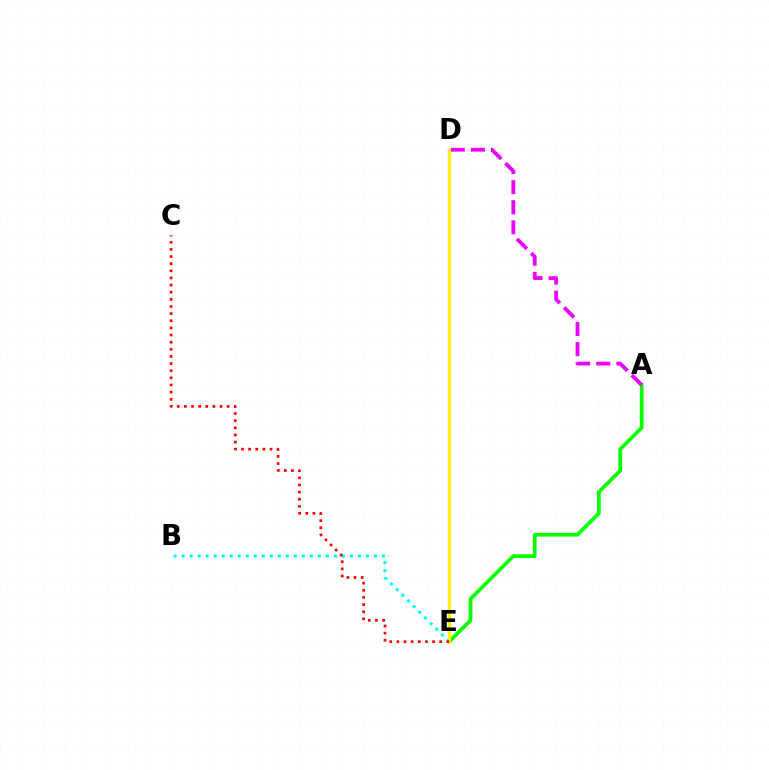{('A', 'E'): [{'color': '#08ff00', 'line_style': 'solid', 'thickness': 2.67}], ('A', 'D'): [{'color': '#ee00ff', 'line_style': 'dashed', 'thickness': 2.73}], ('D', 'E'): [{'color': '#0010ff', 'line_style': 'solid', 'thickness': 1.51}, {'color': '#fcf500', 'line_style': 'solid', 'thickness': 2.18}], ('B', 'E'): [{'color': '#00fff6', 'line_style': 'dotted', 'thickness': 2.18}], ('C', 'E'): [{'color': '#ff0000', 'line_style': 'dotted', 'thickness': 1.94}]}